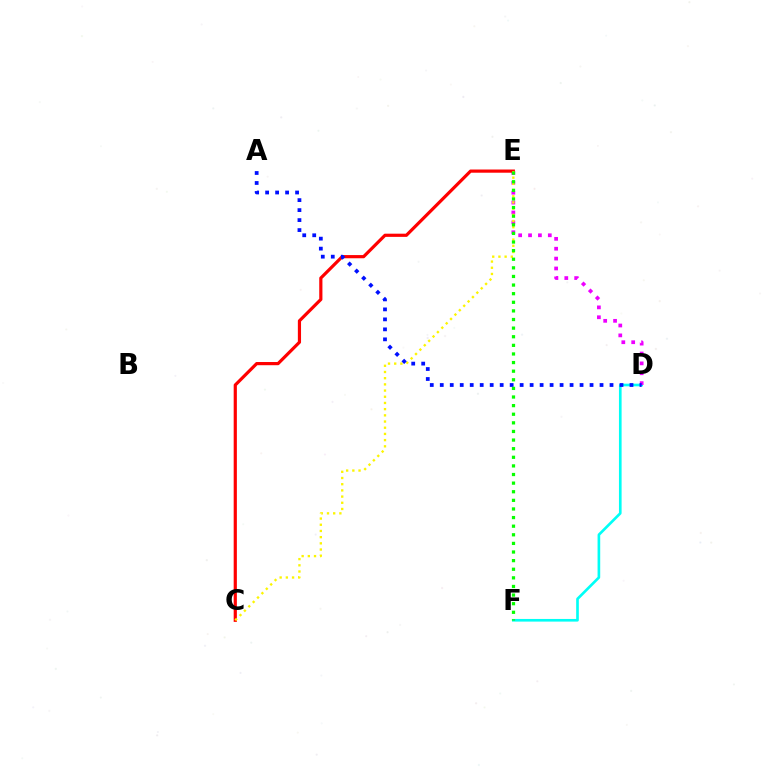{('D', 'F'): [{'color': '#00fff6', 'line_style': 'solid', 'thickness': 1.91}], ('D', 'E'): [{'color': '#ee00ff', 'line_style': 'dotted', 'thickness': 2.68}], ('C', 'E'): [{'color': '#ff0000', 'line_style': 'solid', 'thickness': 2.3}, {'color': '#fcf500', 'line_style': 'dotted', 'thickness': 1.68}], ('A', 'D'): [{'color': '#0010ff', 'line_style': 'dotted', 'thickness': 2.71}], ('E', 'F'): [{'color': '#08ff00', 'line_style': 'dotted', 'thickness': 2.34}]}